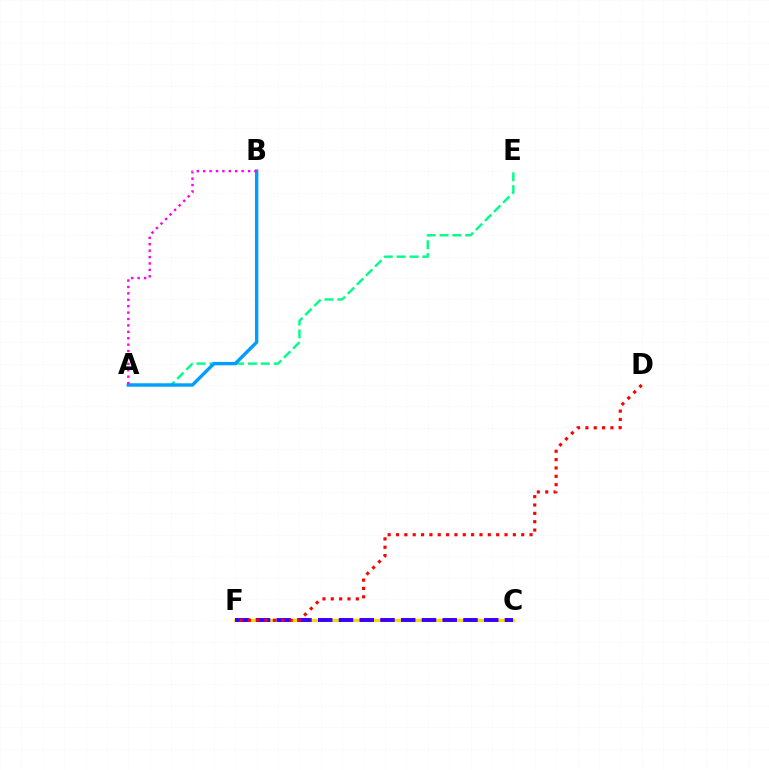{('A', 'E'): [{'color': '#00ff86', 'line_style': 'dashed', 'thickness': 1.75}], ('A', 'B'): [{'color': '#009eff', 'line_style': 'solid', 'thickness': 2.44}, {'color': '#ff00ed', 'line_style': 'dotted', 'thickness': 1.74}], ('C', 'F'): [{'color': '#4fff00', 'line_style': 'dotted', 'thickness': 1.78}, {'color': '#ffd500', 'line_style': 'solid', 'thickness': 2.15}, {'color': '#3700ff', 'line_style': 'dashed', 'thickness': 2.82}], ('D', 'F'): [{'color': '#ff0000', 'line_style': 'dotted', 'thickness': 2.27}]}